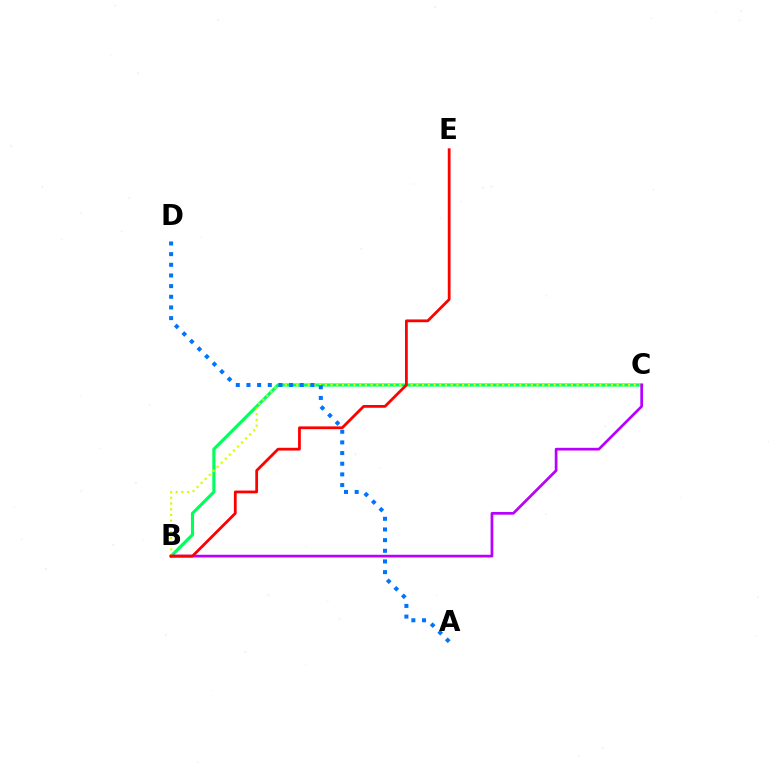{('B', 'C'): [{'color': '#00ff5c', 'line_style': 'solid', 'thickness': 2.25}, {'color': '#d1ff00', 'line_style': 'dotted', 'thickness': 1.55}, {'color': '#b900ff', 'line_style': 'solid', 'thickness': 1.95}], ('B', 'E'): [{'color': '#ff0000', 'line_style': 'solid', 'thickness': 2.0}], ('A', 'D'): [{'color': '#0074ff', 'line_style': 'dotted', 'thickness': 2.9}]}